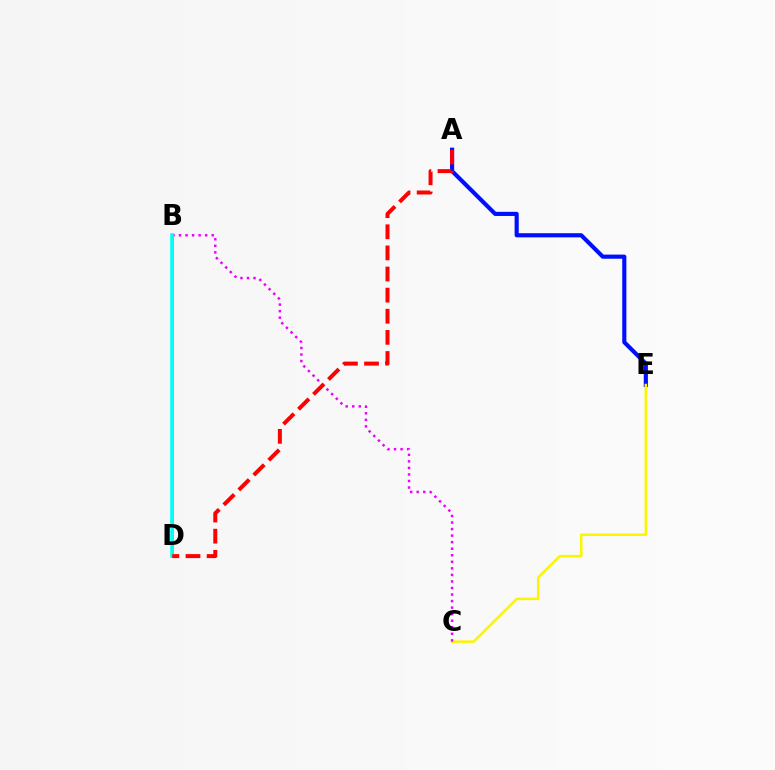{('A', 'E'): [{'color': '#0010ff', 'line_style': 'solid', 'thickness': 2.98}], ('B', 'D'): [{'color': '#08ff00', 'line_style': 'solid', 'thickness': 1.95}, {'color': '#00fff6', 'line_style': 'solid', 'thickness': 2.56}], ('C', 'E'): [{'color': '#fcf500', 'line_style': 'solid', 'thickness': 1.8}], ('B', 'C'): [{'color': '#ee00ff', 'line_style': 'dotted', 'thickness': 1.78}], ('A', 'D'): [{'color': '#ff0000', 'line_style': 'dashed', 'thickness': 2.87}]}